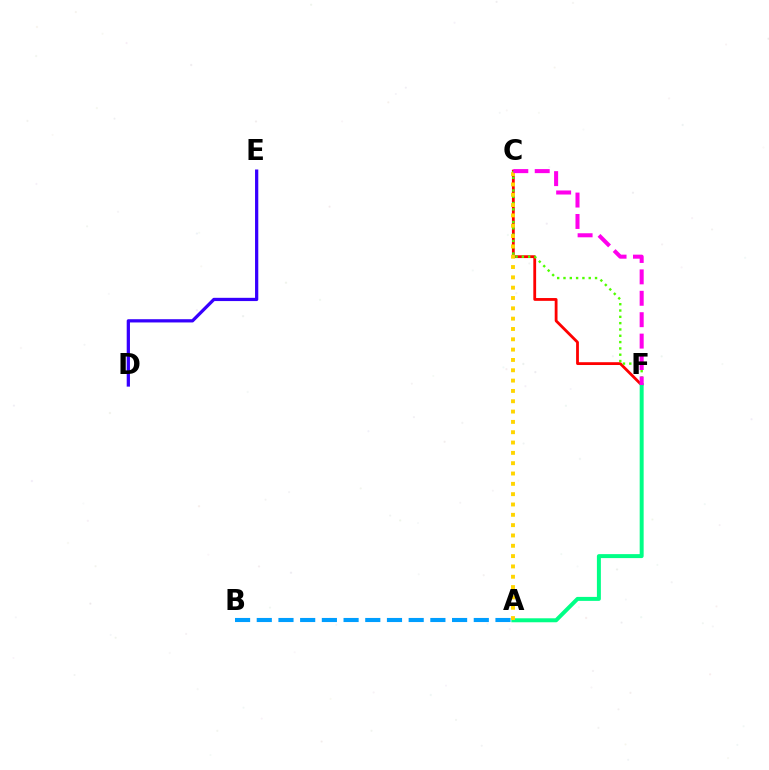{('C', 'F'): [{'color': '#ff0000', 'line_style': 'solid', 'thickness': 2.02}, {'color': '#4fff00', 'line_style': 'dotted', 'thickness': 1.71}, {'color': '#ff00ed', 'line_style': 'dashed', 'thickness': 2.91}], ('A', 'F'): [{'color': '#00ff86', 'line_style': 'solid', 'thickness': 2.86}], ('A', 'B'): [{'color': '#009eff', 'line_style': 'dashed', 'thickness': 2.95}], ('A', 'C'): [{'color': '#ffd500', 'line_style': 'dotted', 'thickness': 2.81}], ('D', 'E'): [{'color': '#3700ff', 'line_style': 'solid', 'thickness': 2.34}]}